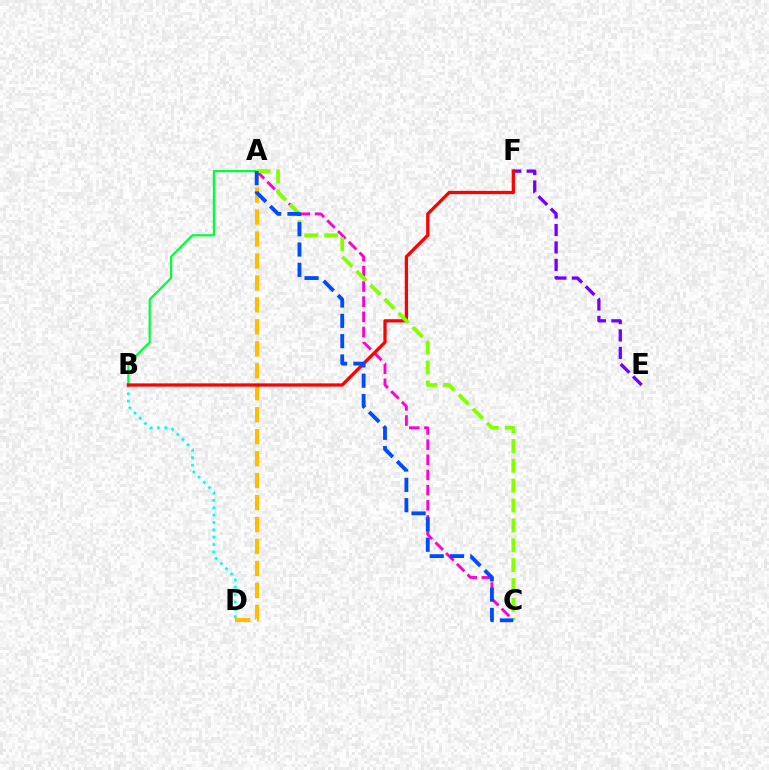{('A', 'D'): [{'color': '#ffbd00', 'line_style': 'dashed', 'thickness': 2.98}], ('A', 'C'): [{'color': '#ff00cf', 'line_style': 'dashed', 'thickness': 2.06}, {'color': '#84ff00', 'line_style': 'dashed', 'thickness': 2.7}, {'color': '#004bff', 'line_style': 'dashed', 'thickness': 2.76}], ('E', 'F'): [{'color': '#7200ff', 'line_style': 'dashed', 'thickness': 2.37}], ('B', 'D'): [{'color': '#00fff6', 'line_style': 'dotted', 'thickness': 2.0}], ('A', 'B'): [{'color': '#00ff39', 'line_style': 'solid', 'thickness': 1.58}], ('B', 'F'): [{'color': '#ff0000', 'line_style': 'solid', 'thickness': 2.35}]}